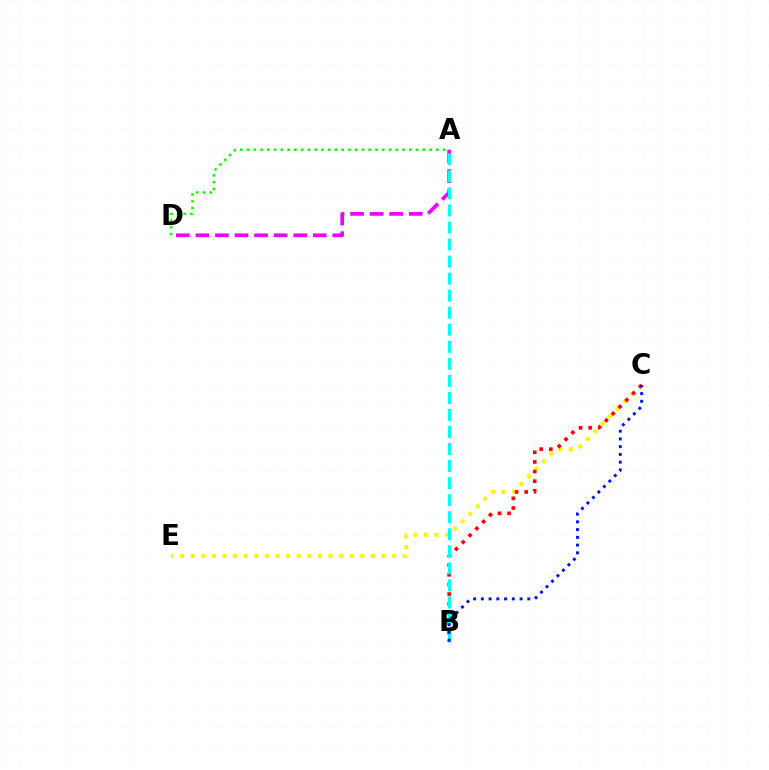{('C', 'E'): [{'color': '#fcf500', 'line_style': 'dotted', 'thickness': 2.88}], ('A', 'D'): [{'color': '#ee00ff', 'line_style': 'dashed', 'thickness': 2.66}, {'color': '#08ff00', 'line_style': 'dotted', 'thickness': 1.84}], ('B', 'C'): [{'color': '#ff0000', 'line_style': 'dotted', 'thickness': 2.62}, {'color': '#0010ff', 'line_style': 'dotted', 'thickness': 2.1}], ('A', 'B'): [{'color': '#00fff6', 'line_style': 'dashed', 'thickness': 2.32}]}